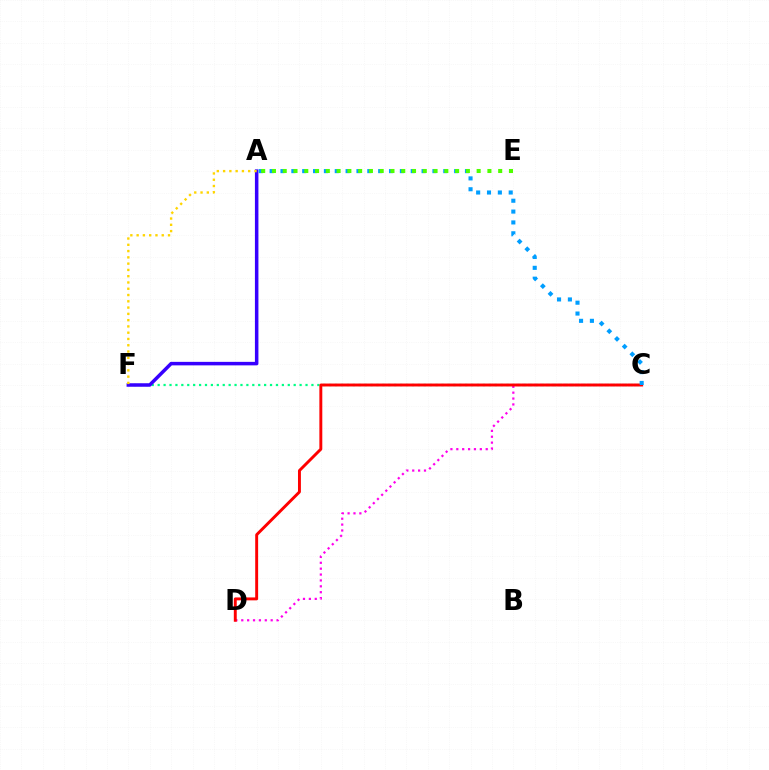{('C', 'F'): [{'color': '#00ff86', 'line_style': 'dotted', 'thickness': 1.61}], ('C', 'D'): [{'color': '#ff00ed', 'line_style': 'dotted', 'thickness': 1.6}, {'color': '#ff0000', 'line_style': 'solid', 'thickness': 2.1}], ('A', 'F'): [{'color': '#3700ff', 'line_style': 'solid', 'thickness': 2.52}, {'color': '#ffd500', 'line_style': 'dotted', 'thickness': 1.71}], ('A', 'C'): [{'color': '#009eff', 'line_style': 'dotted', 'thickness': 2.95}], ('A', 'E'): [{'color': '#4fff00', 'line_style': 'dotted', 'thickness': 2.93}]}